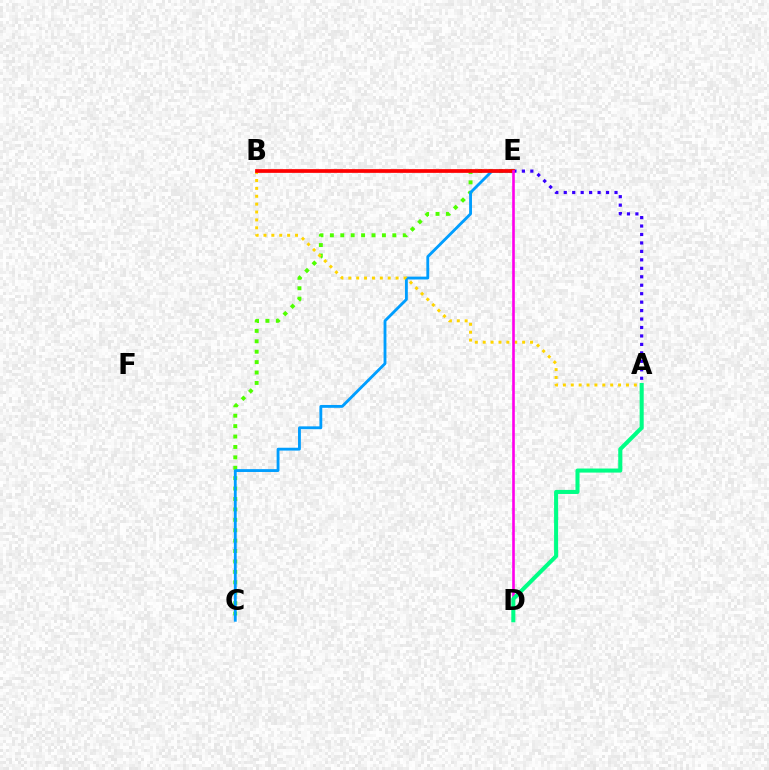{('A', 'E'): [{'color': '#3700ff', 'line_style': 'dotted', 'thickness': 2.3}], ('C', 'E'): [{'color': '#4fff00', 'line_style': 'dotted', 'thickness': 2.83}, {'color': '#009eff', 'line_style': 'solid', 'thickness': 2.05}], ('A', 'B'): [{'color': '#ffd500', 'line_style': 'dotted', 'thickness': 2.14}], ('B', 'E'): [{'color': '#ff0000', 'line_style': 'solid', 'thickness': 2.68}], ('D', 'E'): [{'color': '#ff00ed', 'line_style': 'solid', 'thickness': 1.9}], ('A', 'D'): [{'color': '#00ff86', 'line_style': 'solid', 'thickness': 2.92}]}